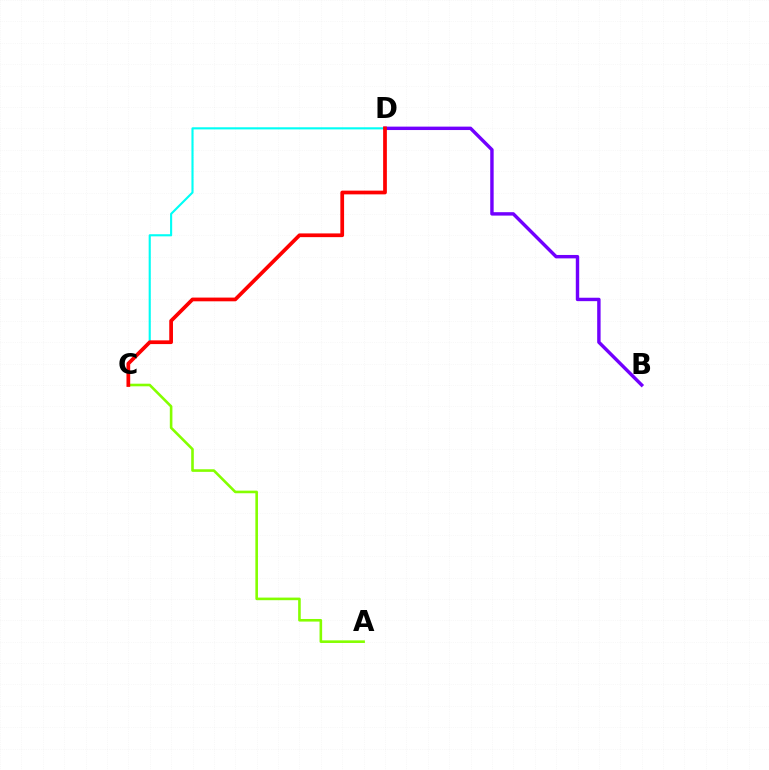{('C', 'D'): [{'color': '#00fff6', 'line_style': 'solid', 'thickness': 1.53}, {'color': '#ff0000', 'line_style': 'solid', 'thickness': 2.68}], ('B', 'D'): [{'color': '#7200ff', 'line_style': 'solid', 'thickness': 2.46}], ('A', 'C'): [{'color': '#84ff00', 'line_style': 'solid', 'thickness': 1.88}]}